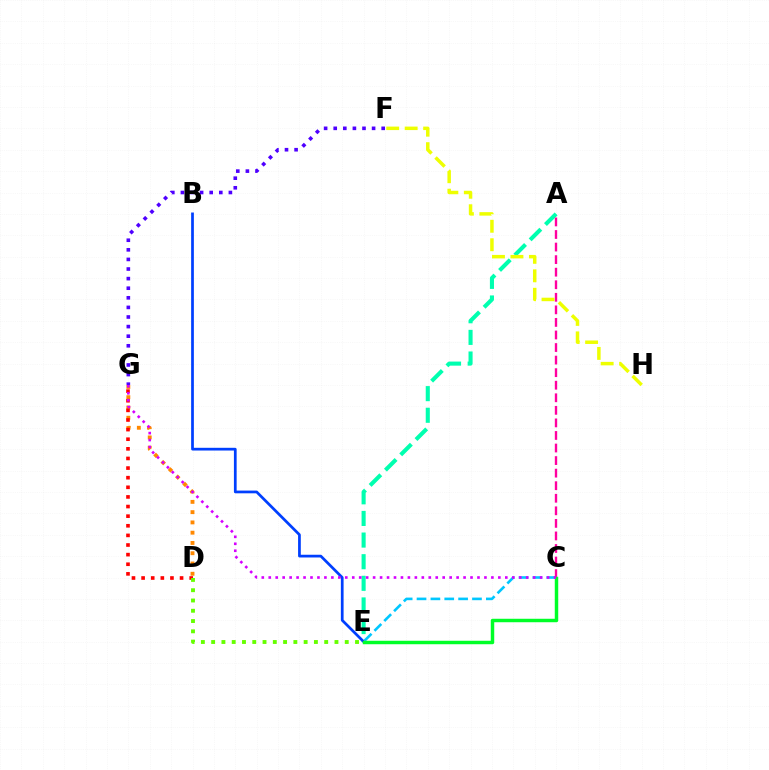{('C', 'E'): [{'color': '#00c7ff', 'line_style': 'dashed', 'thickness': 1.88}, {'color': '#00ff27', 'line_style': 'solid', 'thickness': 2.49}], ('A', 'E'): [{'color': '#00ffaf', 'line_style': 'dashed', 'thickness': 2.94}], ('A', 'C'): [{'color': '#ff00a0', 'line_style': 'dashed', 'thickness': 1.71}], ('D', 'G'): [{'color': '#ff8800', 'line_style': 'dotted', 'thickness': 2.79}, {'color': '#ff0000', 'line_style': 'dotted', 'thickness': 2.61}], ('D', 'E'): [{'color': '#66ff00', 'line_style': 'dotted', 'thickness': 2.79}], ('F', 'G'): [{'color': '#4f00ff', 'line_style': 'dotted', 'thickness': 2.61}], ('B', 'E'): [{'color': '#003fff', 'line_style': 'solid', 'thickness': 1.97}], ('F', 'H'): [{'color': '#eeff00', 'line_style': 'dashed', 'thickness': 2.51}], ('C', 'G'): [{'color': '#d600ff', 'line_style': 'dotted', 'thickness': 1.89}]}